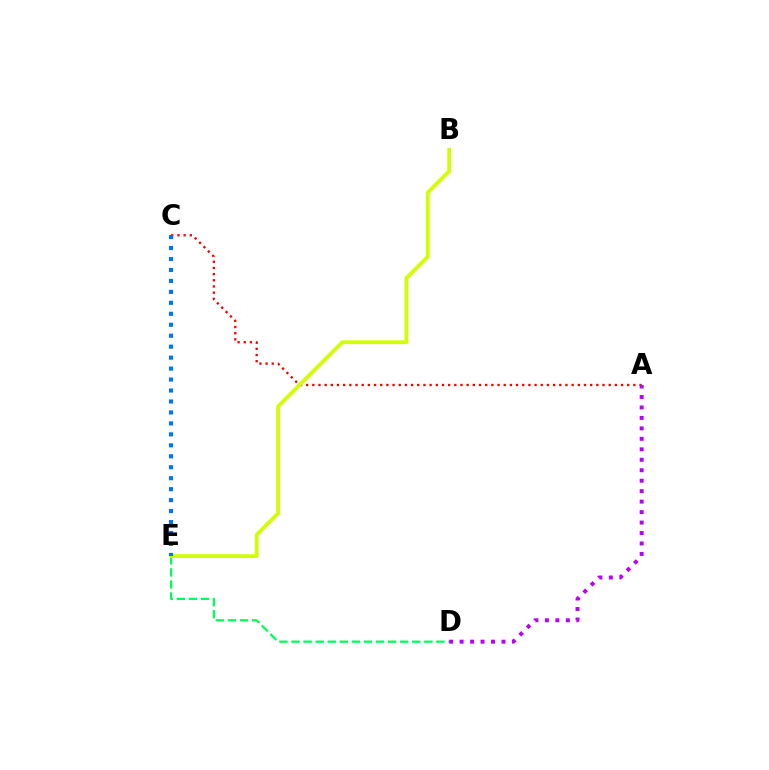{('A', 'C'): [{'color': '#ff0000', 'line_style': 'dotted', 'thickness': 1.68}], ('D', 'E'): [{'color': '#00ff5c', 'line_style': 'dashed', 'thickness': 1.64}], ('B', 'E'): [{'color': '#d1ff00', 'line_style': 'solid', 'thickness': 2.72}], ('A', 'D'): [{'color': '#b900ff', 'line_style': 'dotted', 'thickness': 2.84}], ('C', 'E'): [{'color': '#0074ff', 'line_style': 'dotted', 'thickness': 2.98}]}